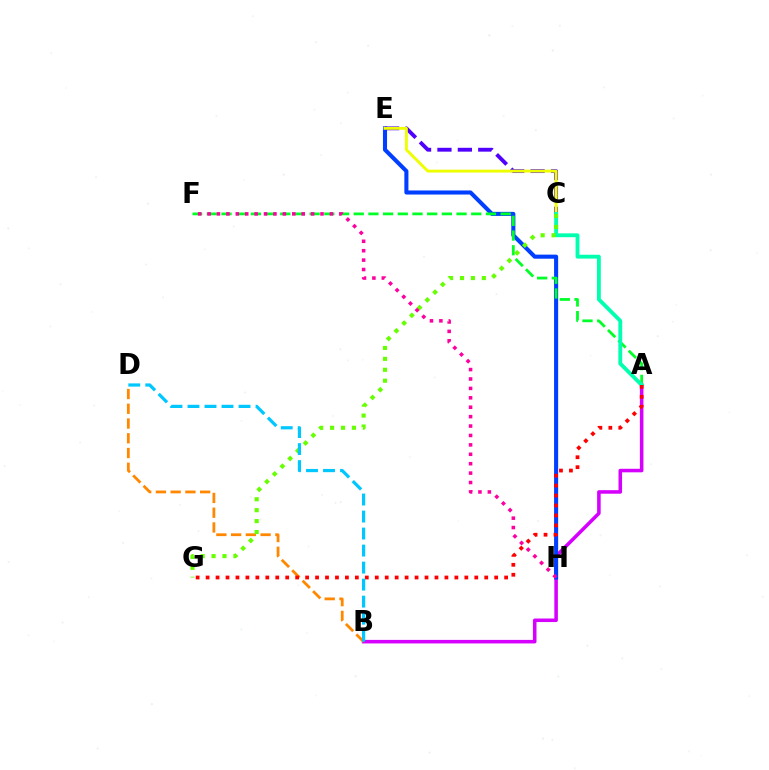{('A', 'B'): [{'color': '#d600ff', 'line_style': 'solid', 'thickness': 2.55}], ('E', 'H'): [{'color': '#003fff', 'line_style': 'solid', 'thickness': 2.93}], ('C', 'E'): [{'color': '#4f00ff', 'line_style': 'dashed', 'thickness': 2.77}, {'color': '#eeff00', 'line_style': 'solid', 'thickness': 2.08}], ('A', 'F'): [{'color': '#00ff27', 'line_style': 'dashed', 'thickness': 2.0}], ('B', 'D'): [{'color': '#ff8800', 'line_style': 'dashed', 'thickness': 2.0}, {'color': '#00c7ff', 'line_style': 'dashed', 'thickness': 2.31}], ('A', 'C'): [{'color': '#00ffaf', 'line_style': 'solid', 'thickness': 2.77}], ('C', 'G'): [{'color': '#66ff00', 'line_style': 'dotted', 'thickness': 2.97}], ('A', 'G'): [{'color': '#ff0000', 'line_style': 'dotted', 'thickness': 2.7}], ('F', 'H'): [{'color': '#ff00a0', 'line_style': 'dotted', 'thickness': 2.56}]}